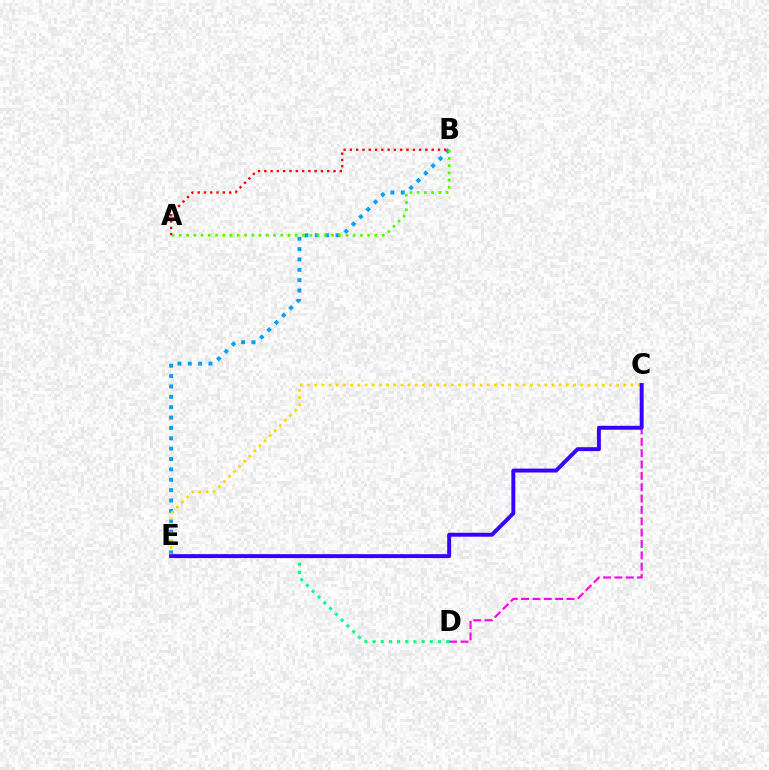{('B', 'E'): [{'color': '#009eff', 'line_style': 'dotted', 'thickness': 2.82}], ('D', 'E'): [{'color': '#00ff86', 'line_style': 'dotted', 'thickness': 2.22}], ('A', 'B'): [{'color': '#4fff00', 'line_style': 'dotted', 'thickness': 1.97}, {'color': '#ff0000', 'line_style': 'dotted', 'thickness': 1.71}], ('C', 'D'): [{'color': '#ff00ed', 'line_style': 'dashed', 'thickness': 1.54}], ('C', 'E'): [{'color': '#ffd500', 'line_style': 'dotted', 'thickness': 1.95}, {'color': '#3700ff', 'line_style': 'solid', 'thickness': 2.82}]}